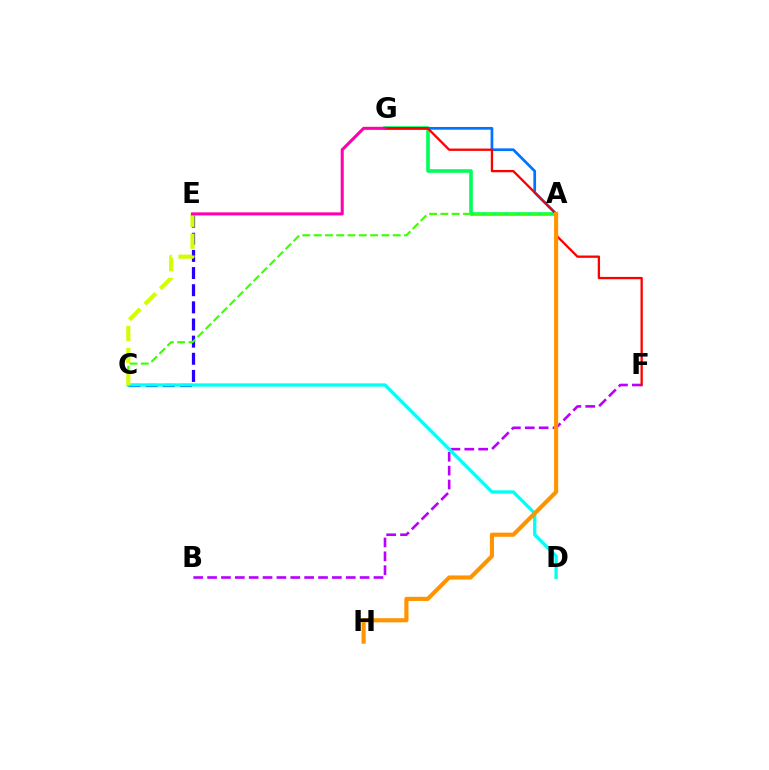{('A', 'G'): [{'color': '#00ff5c', 'line_style': 'solid', 'thickness': 2.58}, {'color': '#0074ff', 'line_style': 'solid', 'thickness': 1.95}], ('C', 'E'): [{'color': '#2500ff', 'line_style': 'dashed', 'thickness': 2.33}, {'color': '#d1ff00', 'line_style': 'dashed', 'thickness': 2.98}], ('B', 'F'): [{'color': '#b900ff', 'line_style': 'dashed', 'thickness': 1.88}], ('F', 'G'): [{'color': '#ff0000', 'line_style': 'solid', 'thickness': 1.66}], ('A', 'C'): [{'color': '#3dff00', 'line_style': 'dashed', 'thickness': 1.54}], ('C', 'D'): [{'color': '#00fff6', 'line_style': 'solid', 'thickness': 2.36}], ('A', 'H'): [{'color': '#ff9400', 'line_style': 'solid', 'thickness': 2.98}], ('E', 'G'): [{'color': '#ff00ac', 'line_style': 'solid', 'thickness': 2.2}]}